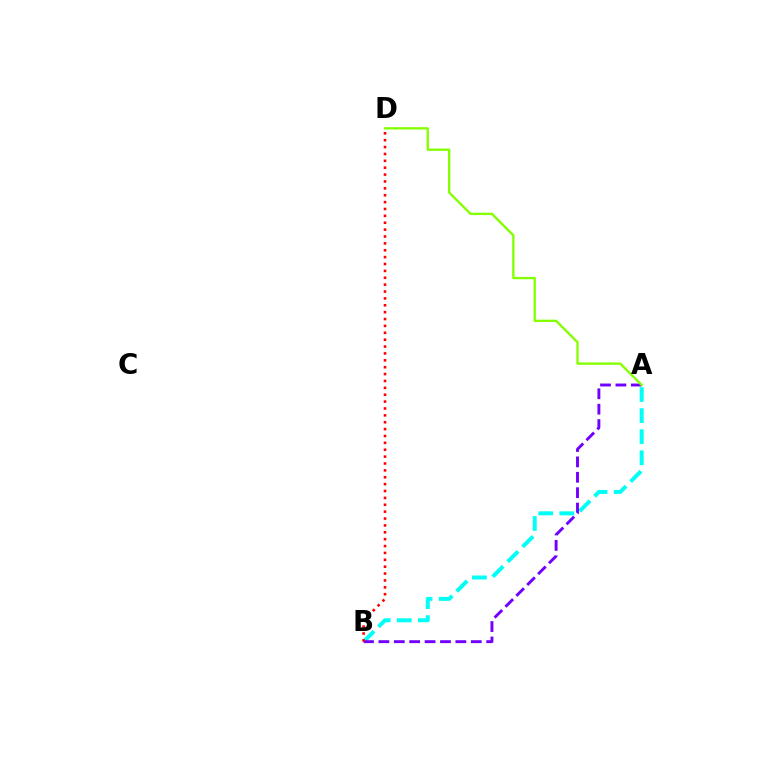{('A', 'B'): [{'color': '#00fff6', 'line_style': 'dashed', 'thickness': 2.86}, {'color': '#7200ff', 'line_style': 'dashed', 'thickness': 2.09}], ('A', 'D'): [{'color': '#84ff00', 'line_style': 'solid', 'thickness': 1.68}], ('B', 'D'): [{'color': '#ff0000', 'line_style': 'dotted', 'thickness': 1.87}]}